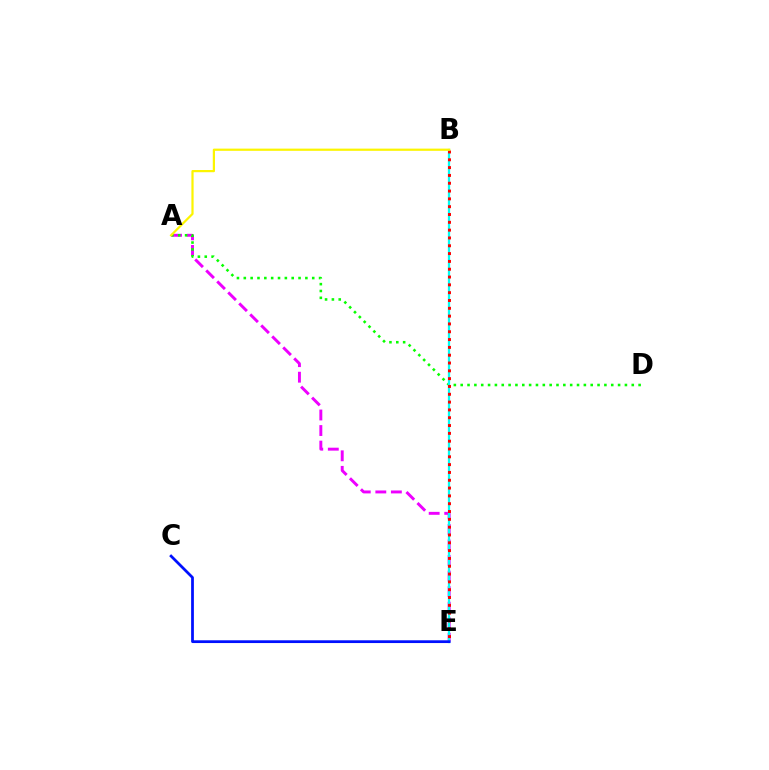{('A', 'E'): [{'color': '#ee00ff', 'line_style': 'dashed', 'thickness': 2.11}], ('A', 'D'): [{'color': '#08ff00', 'line_style': 'dotted', 'thickness': 1.86}], ('B', 'E'): [{'color': '#00fff6', 'line_style': 'solid', 'thickness': 1.62}, {'color': '#ff0000', 'line_style': 'dotted', 'thickness': 2.12}], ('C', 'E'): [{'color': '#0010ff', 'line_style': 'solid', 'thickness': 1.99}], ('A', 'B'): [{'color': '#fcf500', 'line_style': 'solid', 'thickness': 1.59}]}